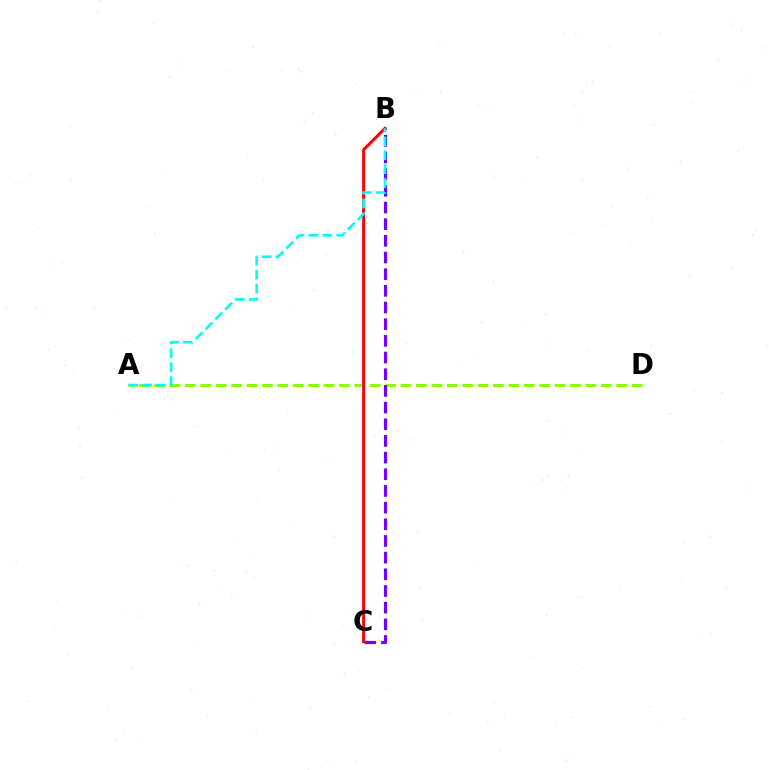{('A', 'D'): [{'color': '#84ff00', 'line_style': 'dashed', 'thickness': 2.09}], ('B', 'C'): [{'color': '#7200ff', 'line_style': 'dashed', 'thickness': 2.27}, {'color': '#ff0000', 'line_style': 'solid', 'thickness': 2.13}], ('A', 'B'): [{'color': '#00fff6', 'line_style': 'dashed', 'thickness': 1.89}]}